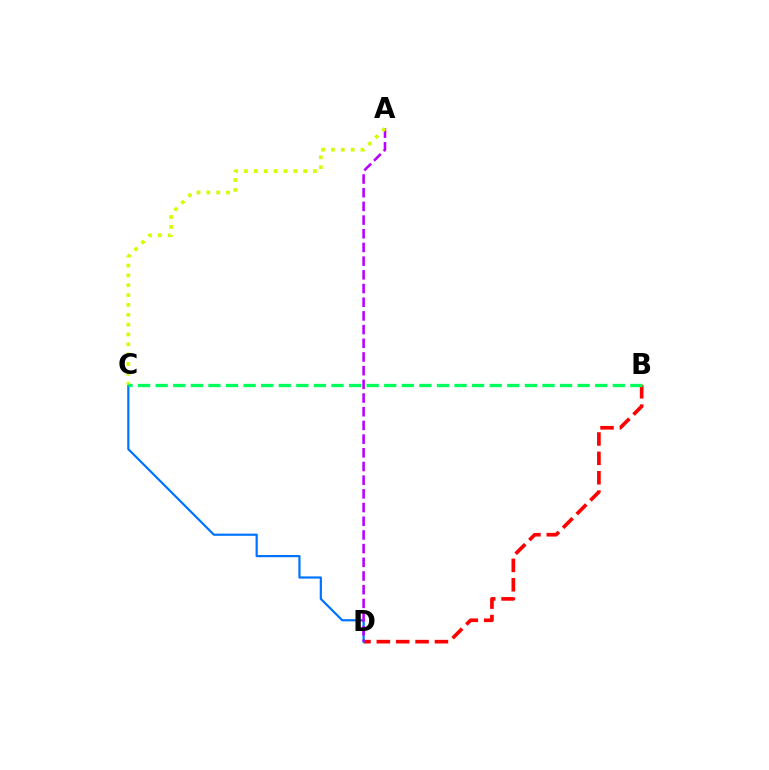{('B', 'D'): [{'color': '#ff0000', 'line_style': 'dashed', 'thickness': 2.63}], ('C', 'D'): [{'color': '#0074ff', 'line_style': 'solid', 'thickness': 1.59}], ('A', 'D'): [{'color': '#b900ff', 'line_style': 'dashed', 'thickness': 1.86}], ('A', 'C'): [{'color': '#d1ff00', 'line_style': 'dotted', 'thickness': 2.68}], ('B', 'C'): [{'color': '#00ff5c', 'line_style': 'dashed', 'thickness': 2.39}]}